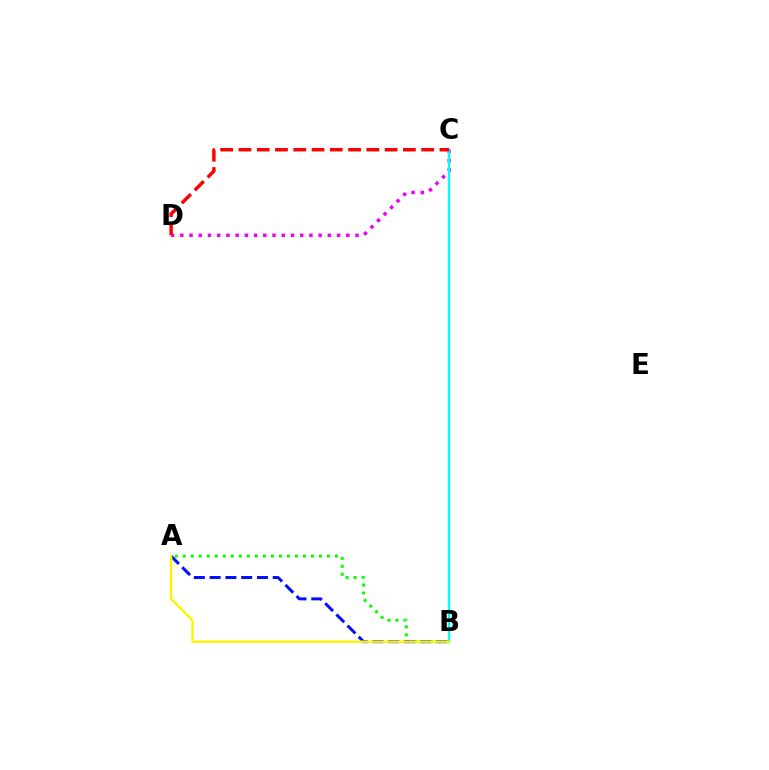{('C', 'D'): [{'color': '#ee00ff', 'line_style': 'dotted', 'thickness': 2.51}, {'color': '#ff0000', 'line_style': 'dashed', 'thickness': 2.48}], ('A', 'B'): [{'color': '#08ff00', 'line_style': 'dotted', 'thickness': 2.18}, {'color': '#0010ff', 'line_style': 'dashed', 'thickness': 2.14}, {'color': '#fcf500', 'line_style': 'solid', 'thickness': 1.71}], ('B', 'C'): [{'color': '#00fff6', 'line_style': 'solid', 'thickness': 1.73}]}